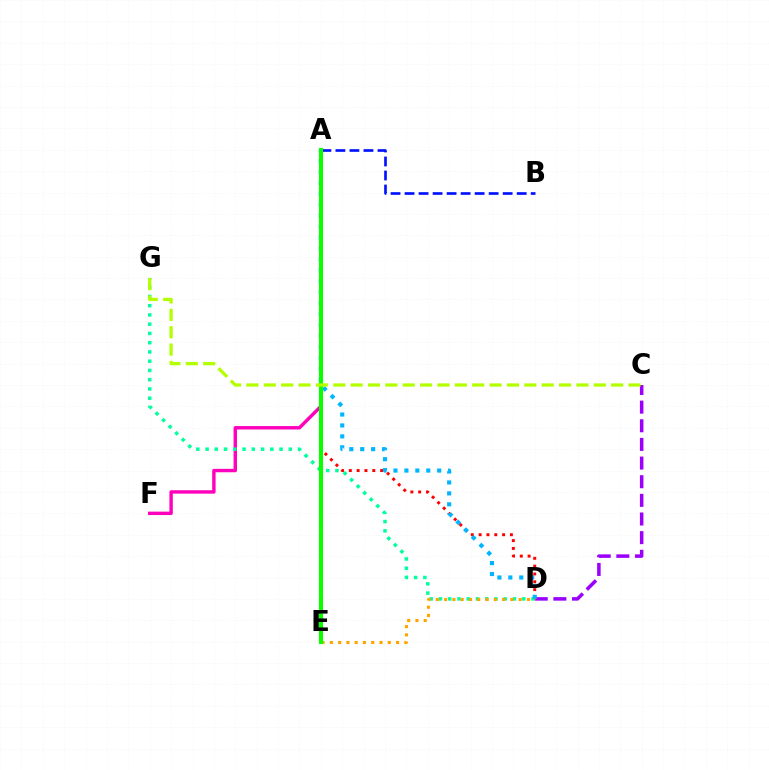{('A', 'F'): [{'color': '#ff00bd', 'line_style': 'solid', 'thickness': 2.46}], ('D', 'G'): [{'color': '#00ff9d', 'line_style': 'dotted', 'thickness': 2.51}], ('C', 'D'): [{'color': '#9b00ff', 'line_style': 'dashed', 'thickness': 2.53}], ('A', 'D'): [{'color': '#ff0000', 'line_style': 'dotted', 'thickness': 2.12}, {'color': '#00b5ff', 'line_style': 'dotted', 'thickness': 2.97}], ('A', 'B'): [{'color': '#0010ff', 'line_style': 'dashed', 'thickness': 1.9}], ('D', 'E'): [{'color': '#ffa500', 'line_style': 'dotted', 'thickness': 2.25}], ('A', 'E'): [{'color': '#08ff00', 'line_style': 'solid', 'thickness': 2.96}], ('C', 'G'): [{'color': '#b3ff00', 'line_style': 'dashed', 'thickness': 2.36}]}